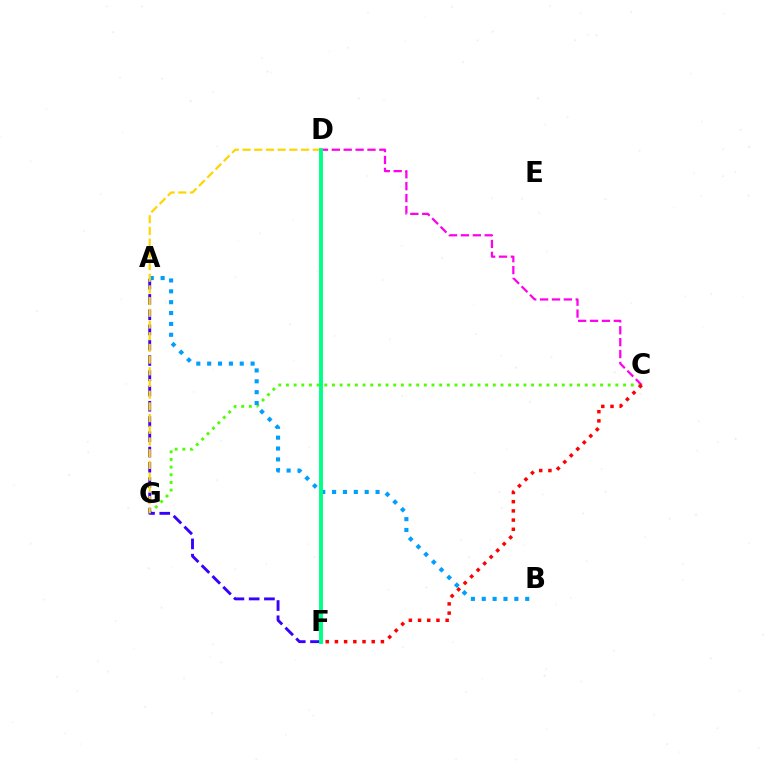{('C', 'G'): [{'color': '#4fff00', 'line_style': 'dotted', 'thickness': 2.08}], ('A', 'F'): [{'color': '#3700ff', 'line_style': 'dashed', 'thickness': 2.07}], ('A', 'B'): [{'color': '#009eff', 'line_style': 'dotted', 'thickness': 2.95}], ('D', 'G'): [{'color': '#ffd500', 'line_style': 'dashed', 'thickness': 1.59}], ('C', 'D'): [{'color': '#ff00ed', 'line_style': 'dashed', 'thickness': 1.62}], ('C', 'F'): [{'color': '#ff0000', 'line_style': 'dotted', 'thickness': 2.5}], ('D', 'F'): [{'color': '#00ff86', 'line_style': 'solid', 'thickness': 2.81}]}